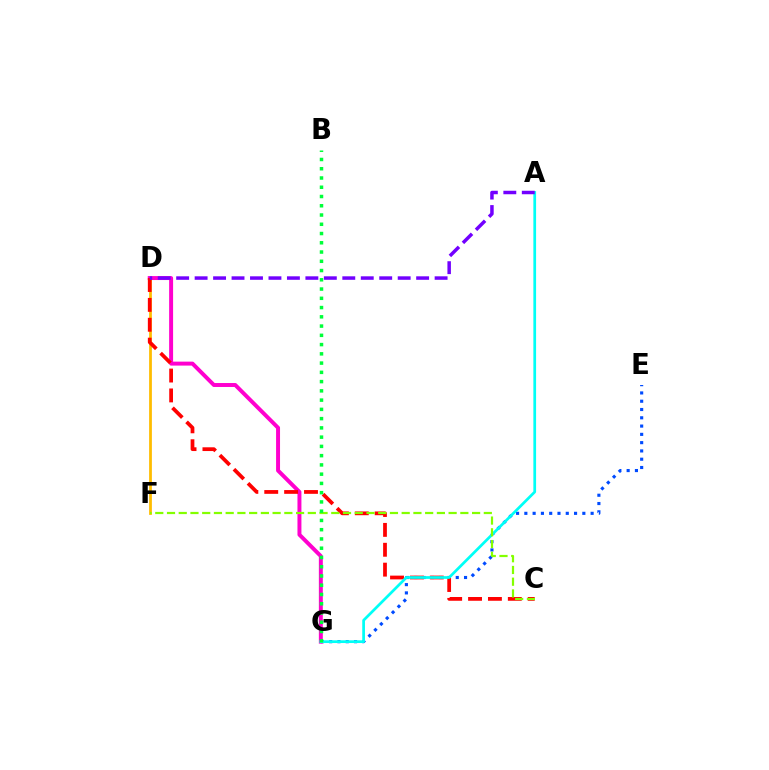{('E', 'G'): [{'color': '#004bff', 'line_style': 'dotted', 'thickness': 2.25}], ('D', 'F'): [{'color': '#ffbd00', 'line_style': 'solid', 'thickness': 1.99}], ('D', 'G'): [{'color': '#ff00cf', 'line_style': 'solid', 'thickness': 2.85}], ('C', 'D'): [{'color': '#ff0000', 'line_style': 'dashed', 'thickness': 2.7}], ('A', 'G'): [{'color': '#00fff6', 'line_style': 'solid', 'thickness': 1.96}], ('C', 'F'): [{'color': '#84ff00', 'line_style': 'dashed', 'thickness': 1.59}], ('A', 'D'): [{'color': '#7200ff', 'line_style': 'dashed', 'thickness': 2.51}], ('B', 'G'): [{'color': '#00ff39', 'line_style': 'dotted', 'thickness': 2.51}]}